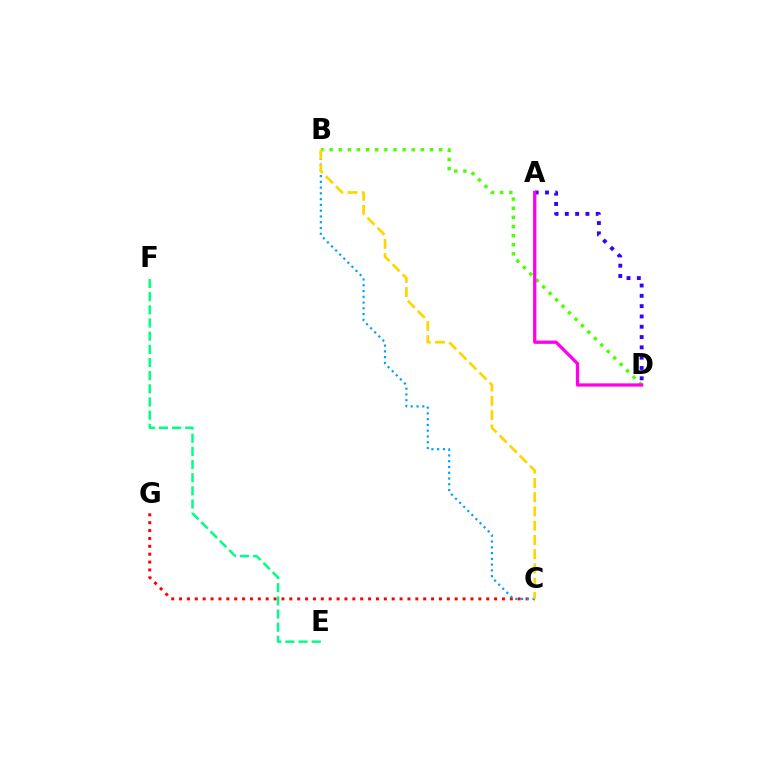{('B', 'D'): [{'color': '#4fff00', 'line_style': 'dotted', 'thickness': 2.48}], ('A', 'D'): [{'color': '#3700ff', 'line_style': 'dotted', 'thickness': 2.8}, {'color': '#ff00ed', 'line_style': 'solid', 'thickness': 2.35}], ('C', 'G'): [{'color': '#ff0000', 'line_style': 'dotted', 'thickness': 2.14}], ('B', 'C'): [{'color': '#009eff', 'line_style': 'dotted', 'thickness': 1.57}, {'color': '#ffd500', 'line_style': 'dashed', 'thickness': 1.94}], ('E', 'F'): [{'color': '#00ff86', 'line_style': 'dashed', 'thickness': 1.79}]}